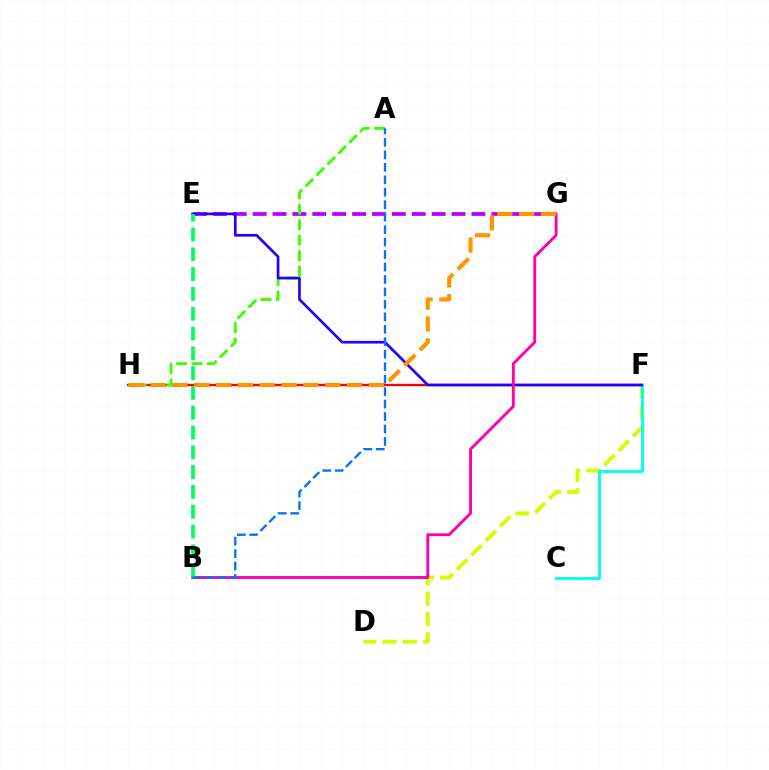{('D', 'F'): [{'color': '#d1ff00', 'line_style': 'dashed', 'thickness': 2.76}], ('F', 'H'): [{'color': '#ff0000', 'line_style': 'solid', 'thickness': 1.67}], ('E', 'G'): [{'color': '#b900ff', 'line_style': 'dashed', 'thickness': 2.7}], ('C', 'F'): [{'color': '#00fff6', 'line_style': 'solid', 'thickness': 2.1}], ('A', 'H'): [{'color': '#3dff00', 'line_style': 'dashed', 'thickness': 2.1}], ('E', 'F'): [{'color': '#2500ff', 'line_style': 'solid', 'thickness': 1.93}], ('B', 'G'): [{'color': '#ff00ac', 'line_style': 'solid', 'thickness': 2.07}], ('B', 'E'): [{'color': '#00ff5c', 'line_style': 'dashed', 'thickness': 2.69}], ('G', 'H'): [{'color': '#ff9400', 'line_style': 'dashed', 'thickness': 2.97}], ('A', 'B'): [{'color': '#0074ff', 'line_style': 'dashed', 'thickness': 1.69}]}